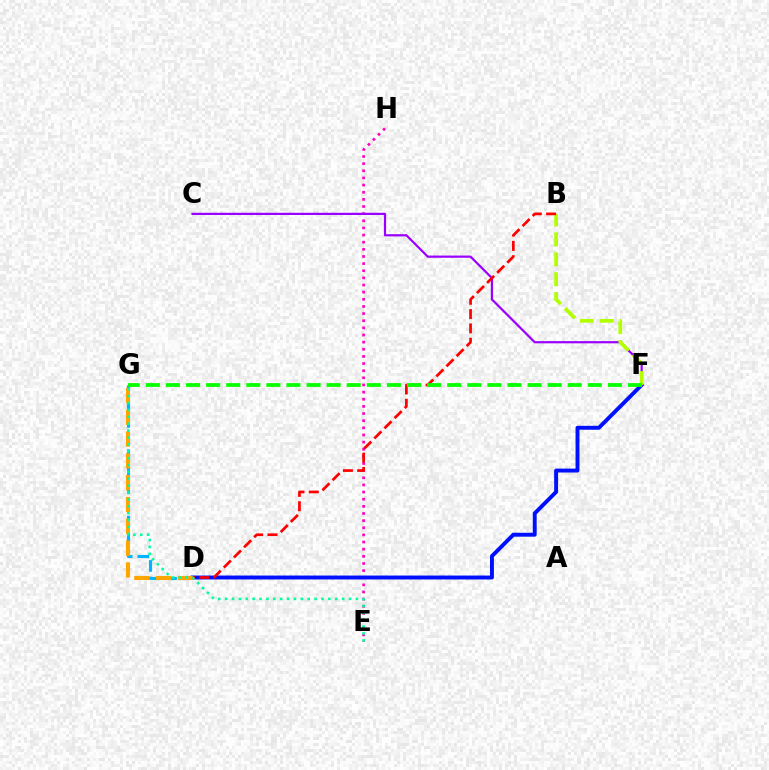{('E', 'H'): [{'color': '#ff00bd', 'line_style': 'dotted', 'thickness': 1.94}], ('D', 'G'): [{'color': '#00b5ff', 'line_style': 'dashed', 'thickness': 2.25}, {'color': '#ffa500', 'line_style': 'dashed', 'thickness': 2.96}], ('D', 'F'): [{'color': '#0010ff', 'line_style': 'solid', 'thickness': 2.82}], ('C', 'F'): [{'color': '#9b00ff', 'line_style': 'solid', 'thickness': 1.59}], ('B', 'F'): [{'color': '#b3ff00', 'line_style': 'dashed', 'thickness': 2.71}], ('B', 'D'): [{'color': '#ff0000', 'line_style': 'dashed', 'thickness': 1.94}], ('F', 'G'): [{'color': '#08ff00', 'line_style': 'dashed', 'thickness': 2.73}], ('E', 'G'): [{'color': '#00ff9d', 'line_style': 'dotted', 'thickness': 1.87}]}